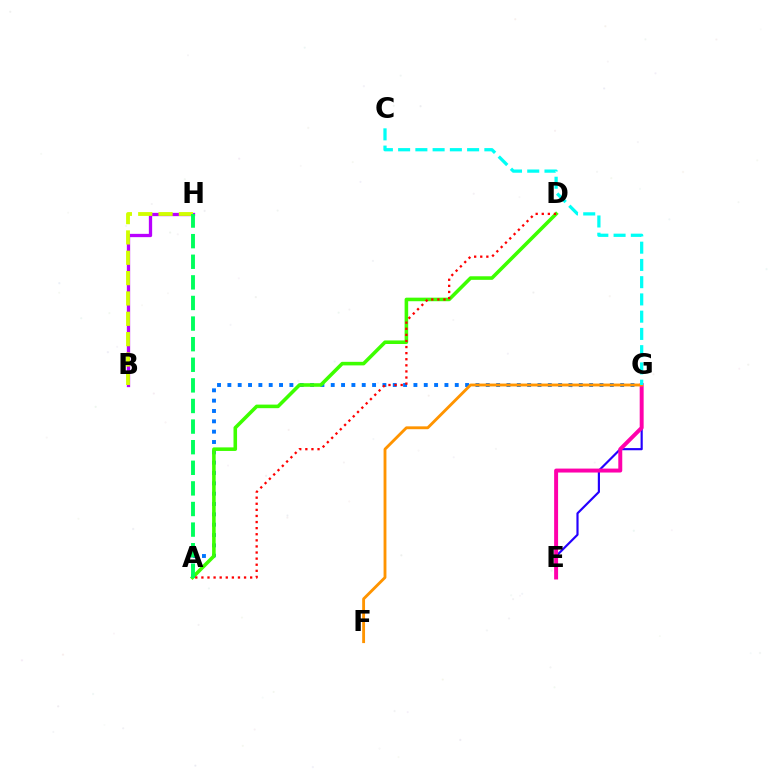{('A', 'G'): [{'color': '#0074ff', 'line_style': 'dotted', 'thickness': 2.81}], ('E', 'G'): [{'color': '#2500ff', 'line_style': 'solid', 'thickness': 1.56}, {'color': '#ff00ac', 'line_style': 'solid', 'thickness': 2.85}], ('A', 'D'): [{'color': '#3dff00', 'line_style': 'solid', 'thickness': 2.57}, {'color': '#ff0000', 'line_style': 'dotted', 'thickness': 1.66}], ('B', 'H'): [{'color': '#b900ff', 'line_style': 'solid', 'thickness': 2.37}, {'color': '#d1ff00', 'line_style': 'dashed', 'thickness': 2.76}], ('F', 'G'): [{'color': '#ff9400', 'line_style': 'solid', 'thickness': 2.06}], ('A', 'H'): [{'color': '#00ff5c', 'line_style': 'dashed', 'thickness': 2.8}], ('C', 'G'): [{'color': '#00fff6', 'line_style': 'dashed', 'thickness': 2.34}]}